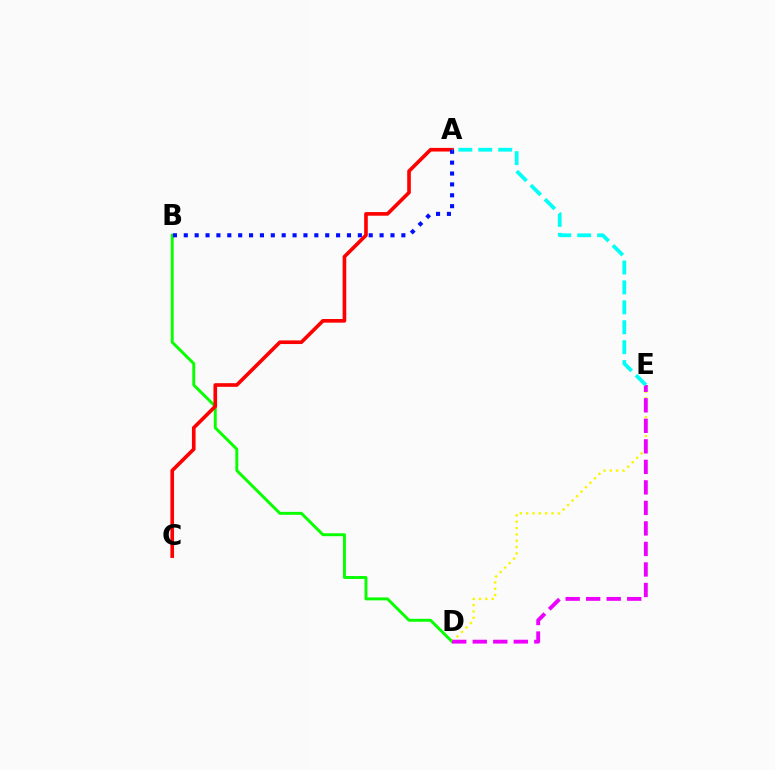{('B', 'D'): [{'color': '#08ff00', 'line_style': 'solid', 'thickness': 2.11}], ('A', 'C'): [{'color': '#ff0000', 'line_style': 'solid', 'thickness': 2.62}], ('A', 'B'): [{'color': '#0010ff', 'line_style': 'dotted', 'thickness': 2.96}], ('D', 'E'): [{'color': '#fcf500', 'line_style': 'dotted', 'thickness': 1.72}, {'color': '#ee00ff', 'line_style': 'dashed', 'thickness': 2.79}], ('A', 'E'): [{'color': '#00fff6', 'line_style': 'dashed', 'thickness': 2.71}]}